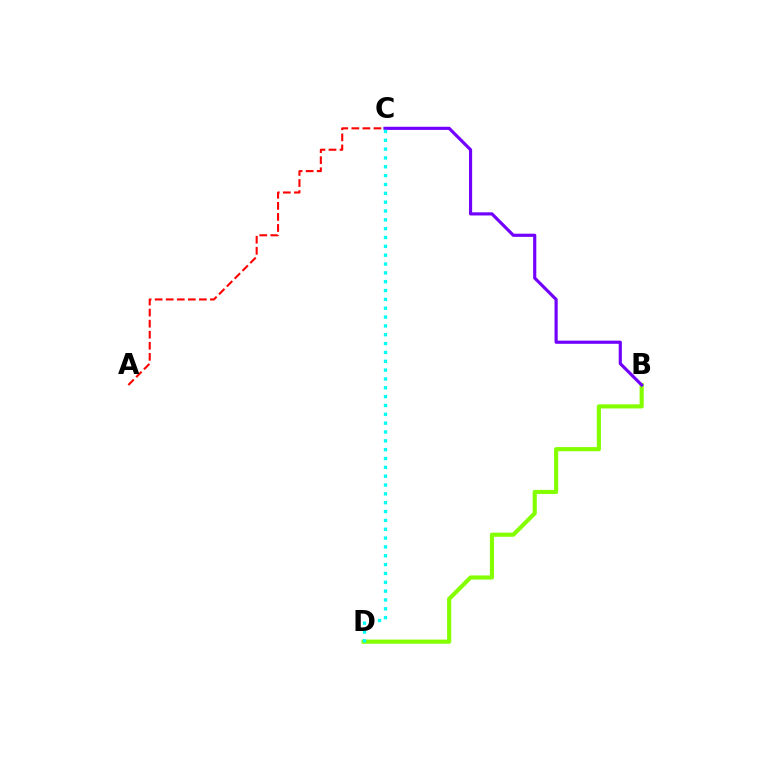{('B', 'D'): [{'color': '#84ff00', 'line_style': 'solid', 'thickness': 2.98}], ('A', 'C'): [{'color': '#ff0000', 'line_style': 'dashed', 'thickness': 1.5}], ('B', 'C'): [{'color': '#7200ff', 'line_style': 'solid', 'thickness': 2.28}], ('C', 'D'): [{'color': '#00fff6', 'line_style': 'dotted', 'thickness': 2.4}]}